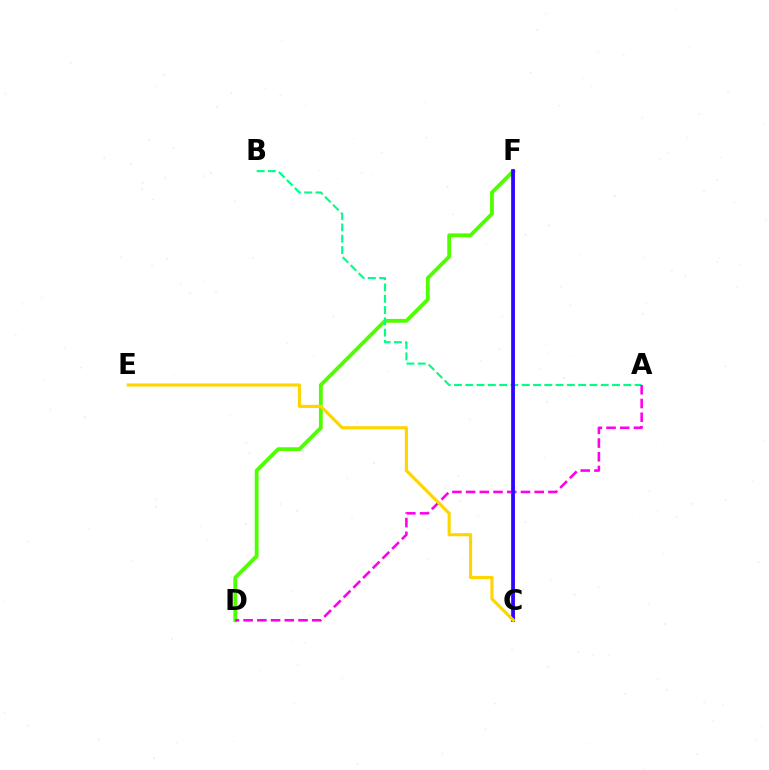{('D', 'F'): [{'color': '#4fff00', 'line_style': 'solid', 'thickness': 2.75}], ('C', 'F'): [{'color': '#ff0000', 'line_style': 'dashed', 'thickness': 2.06}, {'color': '#009eff', 'line_style': 'solid', 'thickness': 2.15}, {'color': '#3700ff', 'line_style': 'solid', 'thickness': 2.65}], ('A', 'B'): [{'color': '#00ff86', 'line_style': 'dashed', 'thickness': 1.53}], ('A', 'D'): [{'color': '#ff00ed', 'line_style': 'dashed', 'thickness': 1.86}], ('C', 'E'): [{'color': '#ffd500', 'line_style': 'solid', 'thickness': 2.26}]}